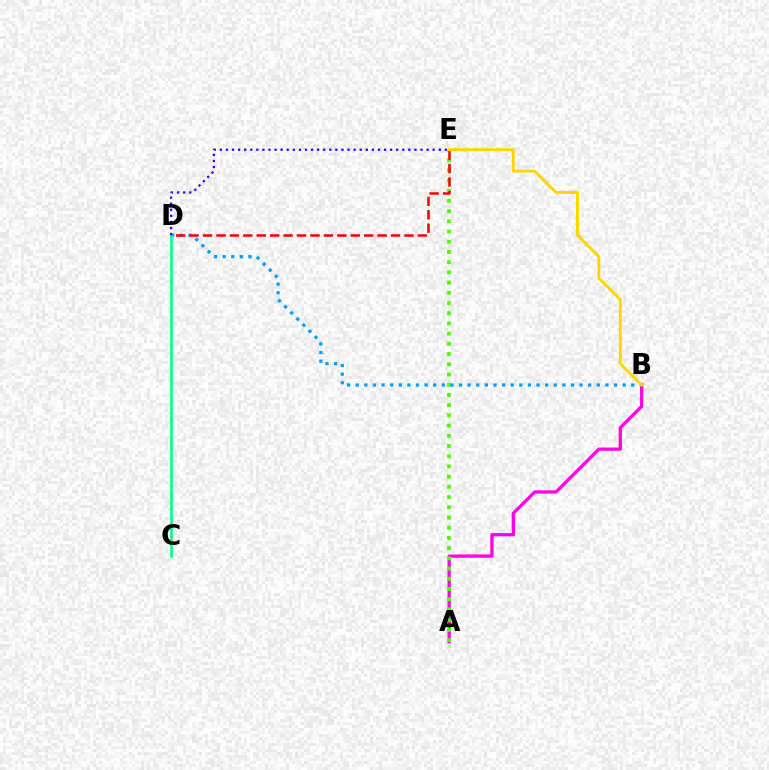{('A', 'B'): [{'color': '#ff00ed', 'line_style': 'solid', 'thickness': 2.37}], ('A', 'E'): [{'color': '#4fff00', 'line_style': 'dotted', 'thickness': 2.77}], ('B', 'D'): [{'color': '#009eff', 'line_style': 'dotted', 'thickness': 2.34}], ('D', 'E'): [{'color': '#ff0000', 'line_style': 'dashed', 'thickness': 1.82}, {'color': '#3700ff', 'line_style': 'dotted', 'thickness': 1.65}], ('B', 'E'): [{'color': '#ffd500', 'line_style': 'solid', 'thickness': 2.08}], ('C', 'D'): [{'color': '#00ff86', 'line_style': 'solid', 'thickness': 1.86}]}